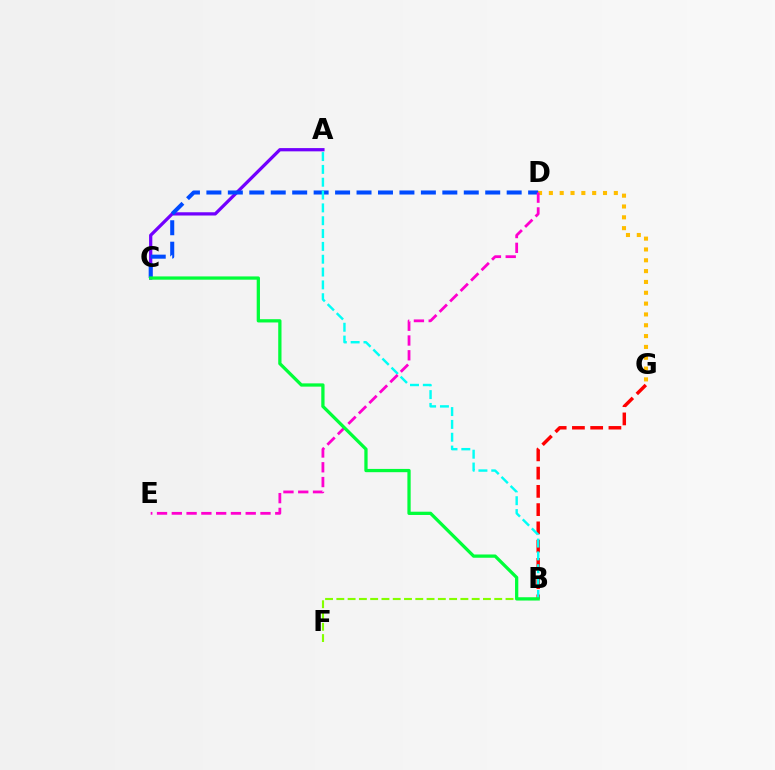{('B', 'G'): [{'color': '#ff0000', 'line_style': 'dashed', 'thickness': 2.48}], ('D', 'G'): [{'color': '#ffbd00', 'line_style': 'dotted', 'thickness': 2.94}], ('A', 'C'): [{'color': '#7200ff', 'line_style': 'solid', 'thickness': 2.34}], ('C', 'D'): [{'color': '#004bff', 'line_style': 'dashed', 'thickness': 2.91}], ('A', 'B'): [{'color': '#00fff6', 'line_style': 'dashed', 'thickness': 1.74}], ('D', 'E'): [{'color': '#ff00cf', 'line_style': 'dashed', 'thickness': 2.01}], ('B', 'F'): [{'color': '#84ff00', 'line_style': 'dashed', 'thickness': 1.53}], ('B', 'C'): [{'color': '#00ff39', 'line_style': 'solid', 'thickness': 2.35}]}